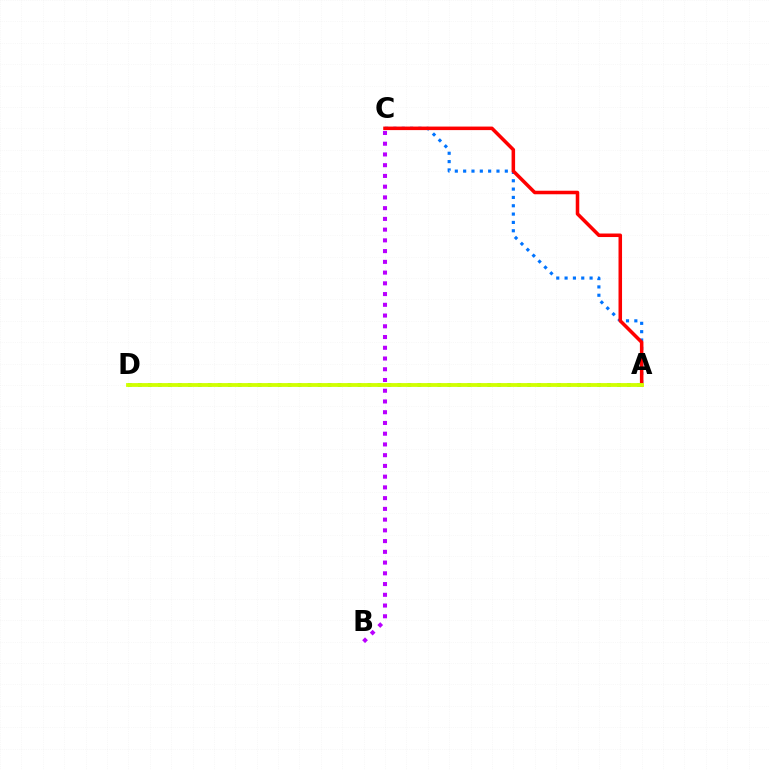{('A', 'C'): [{'color': '#0074ff', 'line_style': 'dotted', 'thickness': 2.26}, {'color': '#ff0000', 'line_style': 'solid', 'thickness': 2.54}], ('B', 'C'): [{'color': '#b900ff', 'line_style': 'dotted', 'thickness': 2.92}], ('A', 'D'): [{'color': '#00ff5c', 'line_style': 'dotted', 'thickness': 2.71}, {'color': '#d1ff00', 'line_style': 'solid', 'thickness': 2.74}]}